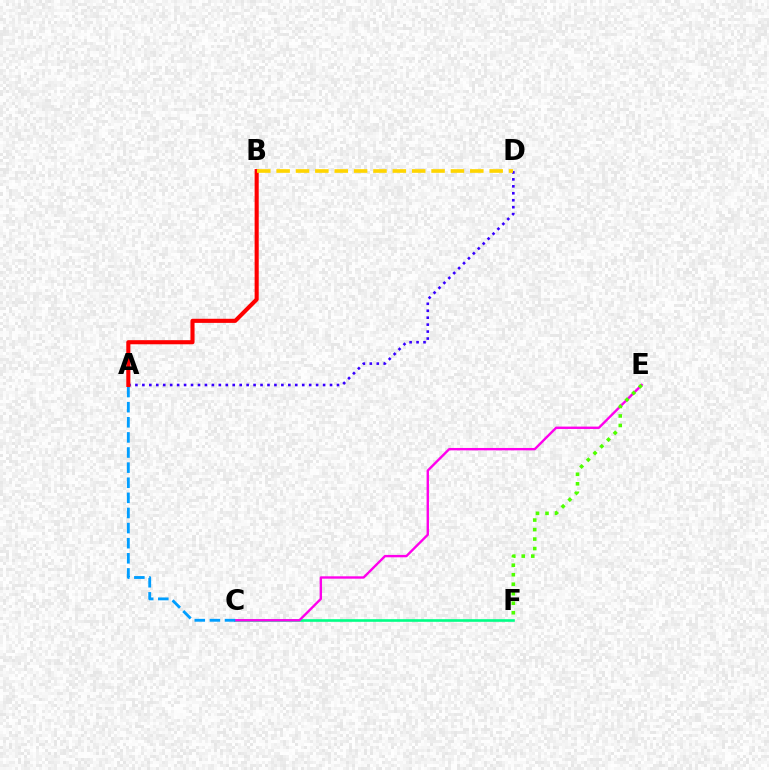{('A', 'D'): [{'color': '#3700ff', 'line_style': 'dotted', 'thickness': 1.89}], ('C', 'F'): [{'color': '#00ff86', 'line_style': 'solid', 'thickness': 1.89}], ('C', 'E'): [{'color': '#ff00ed', 'line_style': 'solid', 'thickness': 1.72}], ('A', 'C'): [{'color': '#009eff', 'line_style': 'dashed', 'thickness': 2.05}], ('E', 'F'): [{'color': '#4fff00', 'line_style': 'dotted', 'thickness': 2.58}], ('A', 'B'): [{'color': '#ff0000', 'line_style': 'solid', 'thickness': 2.95}], ('B', 'D'): [{'color': '#ffd500', 'line_style': 'dashed', 'thickness': 2.63}]}